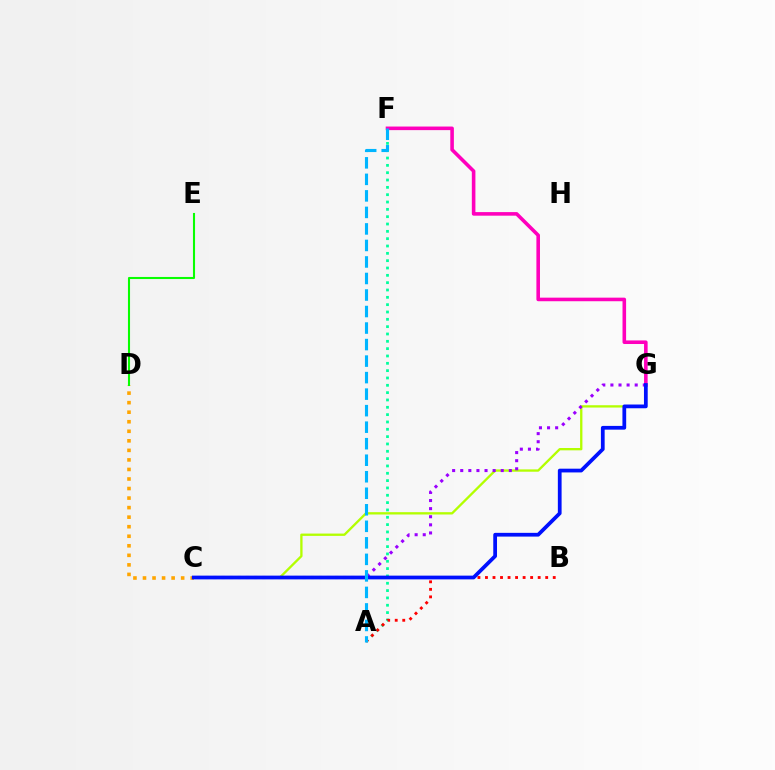{('A', 'F'): [{'color': '#00ff9d', 'line_style': 'dotted', 'thickness': 1.99}, {'color': '#00b5ff', 'line_style': 'dashed', 'thickness': 2.24}], ('F', 'G'): [{'color': '#ff00bd', 'line_style': 'solid', 'thickness': 2.58}], ('C', 'D'): [{'color': '#ffa500', 'line_style': 'dotted', 'thickness': 2.59}], ('C', 'G'): [{'color': '#b3ff00', 'line_style': 'solid', 'thickness': 1.67}, {'color': '#9b00ff', 'line_style': 'dotted', 'thickness': 2.2}, {'color': '#0010ff', 'line_style': 'solid', 'thickness': 2.7}], ('A', 'B'): [{'color': '#ff0000', 'line_style': 'dotted', 'thickness': 2.05}], ('D', 'E'): [{'color': '#08ff00', 'line_style': 'solid', 'thickness': 1.5}]}